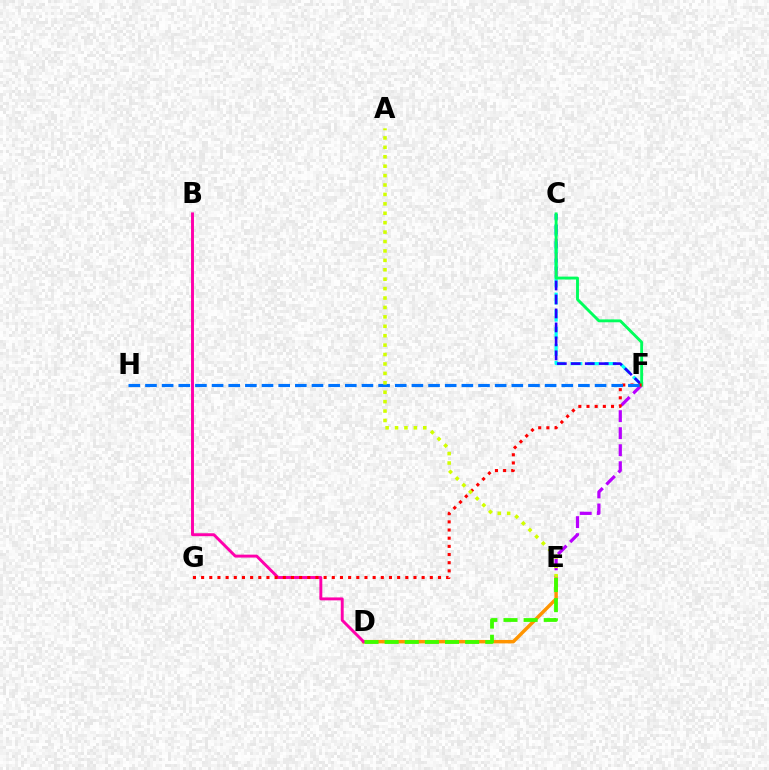{('C', 'F'): [{'color': '#00fff6', 'line_style': 'dashed', 'thickness': 2.32}, {'color': '#2500ff', 'line_style': 'dashed', 'thickness': 1.9}, {'color': '#00ff5c', 'line_style': 'solid', 'thickness': 2.08}], ('D', 'E'): [{'color': '#ff9400', 'line_style': 'solid', 'thickness': 2.48}, {'color': '#3dff00', 'line_style': 'dashed', 'thickness': 2.73}], ('B', 'D'): [{'color': '#ff00ac', 'line_style': 'solid', 'thickness': 2.11}], ('E', 'F'): [{'color': '#b900ff', 'line_style': 'dashed', 'thickness': 2.31}], ('F', 'G'): [{'color': '#ff0000', 'line_style': 'dotted', 'thickness': 2.22}], ('F', 'H'): [{'color': '#0074ff', 'line_style': 'dashed', 'thickness': 2.26}], ('A', 'E'): [{'color': '#d1ff00', 'line_style': 'dotted', 'thickness': 2.56}]}